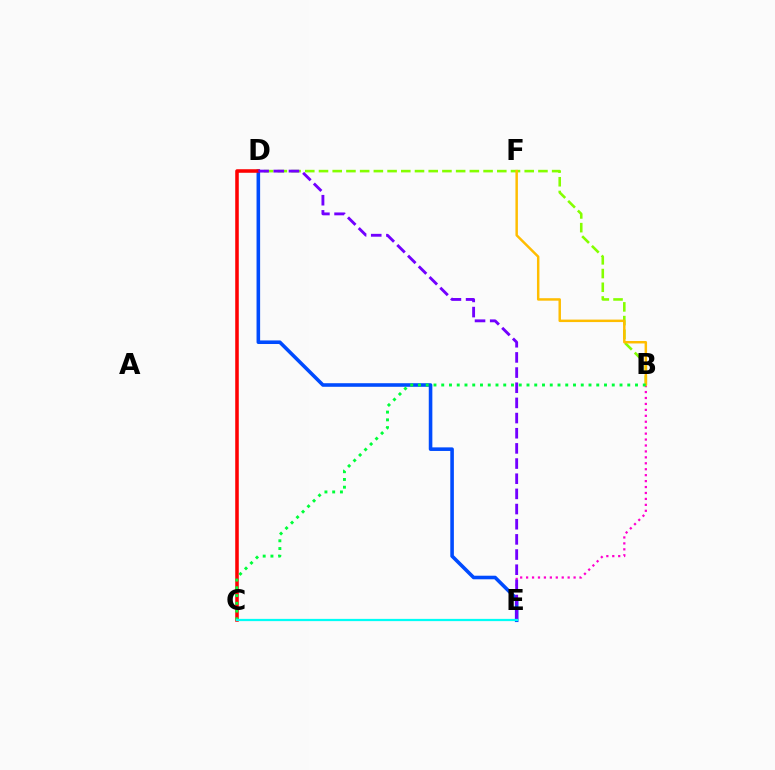{('B', 'D'): [{'color': '#84ff00', 'line_style': 'dashed', 'thickness': 1.86}], ('B', 'E'): [{'color': '#ff00cf', 'line_style': 'dotted', 'thickness': 1.61}], ('B', 'F'): [{'color': '#ffbd00', 'line_style': 'solid', 'thickness': 1.78}], ('D', 'E'): [{'color': '#004bff', 'line_style': 'solid', 'thickness': 2.58}, {'color': '#7200ff', 'line_style': 'dashed', 'thickness': 2.06}], ('C', 'D'): [{'color': '#ff0000', 'line_style': 'solid', 'thickness': 2.55}], ('B', 'C'): [{'color': '#00ff39', 'line_style': 'dotted', 'thickness': 2.11}], ('C', 'E'): [{'color': '#00fff6', 'line_style': 'solid', 'thickness': 1.61}]}